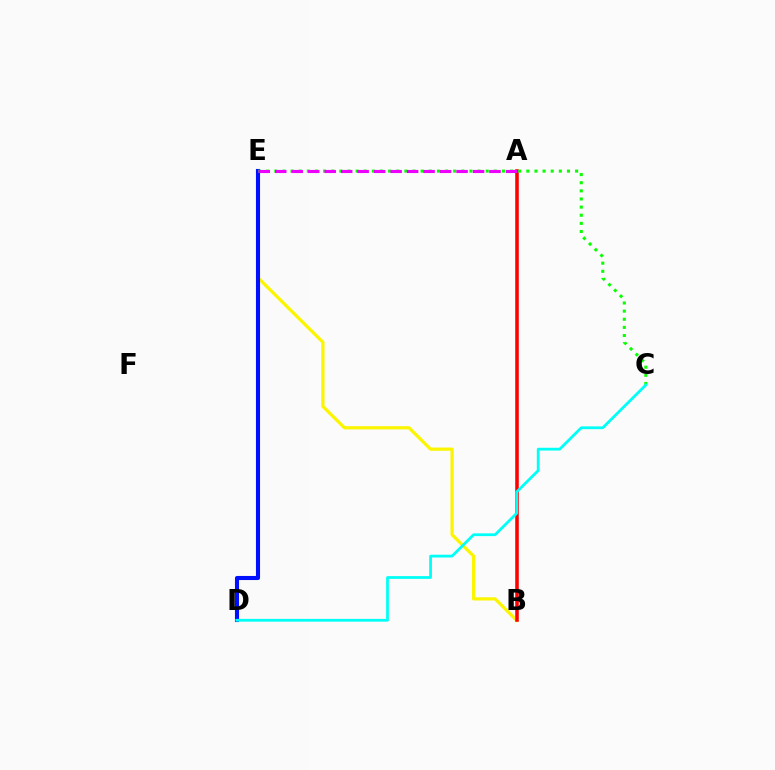{('B', 'E'): [{'color': '#fcf500', 'line_style': 'solid', 'thickness': 2.32}], ('A', 'B'): [{'color': '#ff0000', 'line_style': 'solid', 'thickness': 2.55}], ('D', 'E'): [{'color': '#0010ff', 'line_style': 'solid', 'thickness': 2.94}], ('C', 'E'): [{'color': '#08ff00', 'line_style': 'dotted', 'thickness': 2.21}], ('A', 'E'): [{'color': '#ee00ff', 'line_style': 'dashed', 'thickness': 2.24}], ('C', 'D'): [{'color': '#00fff6', 'line_style': 'solid', 'thickness': 2.0}]}